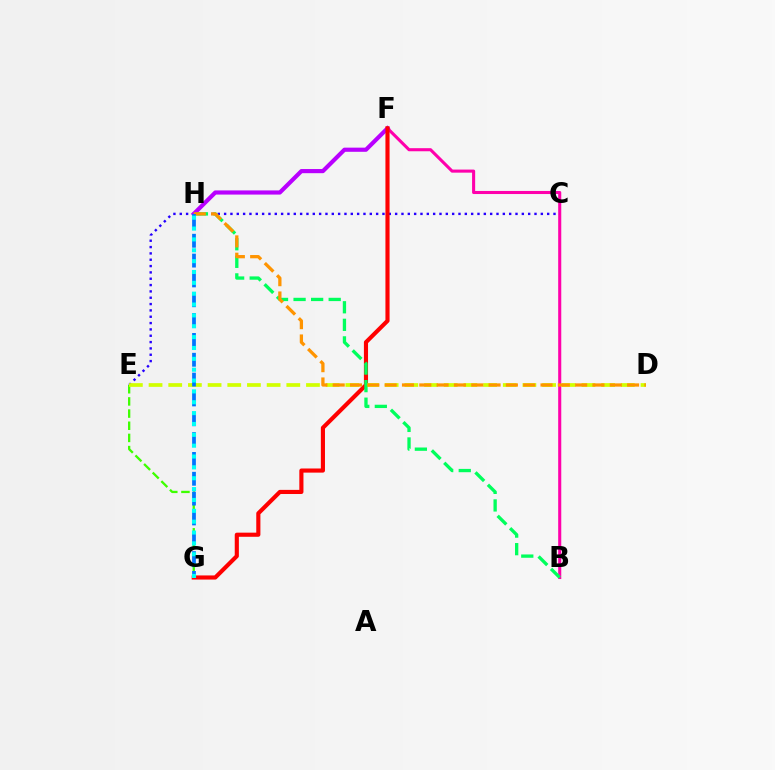{('B', 'F'): [{'color': '#ff00ac', 'line_style': 'solid', 'thickness': 2.22}], ('C', 'E'): [{'color': '#2500ff', 'line_style': 'dotted', 'thickness': 1.72}], ('F', 'H'): [{'color': '#b900ff', 'line_style': 'solid', 'thickness': 2.99}], ('F', 'G'): [{'color': '#ff0000', 'line_style': 'solid', 'thickness': 2.97}], ('E', 'G'): [{'color': '#3dff00', 'line_style': 'dashed', 'thickness': 1.65}], ('D', 'E'): [{'color': '#d1ff00', 'line_style': 'dashed', 'thickness': 2.67}], ('B', 'H'): [{'color': '#00ff5c', 'line_style': 'dashed', 'thickness': 2.39}], ('D', 'H'): [{'color': '#ff9400', 'line_style': 'dashed', 'thickness': 2.35}], ('G', 'H'): [{'color': '#0074ff', 'line_style': 'dashed', 'thickness': 2.69}, {'color': '#00fff6', 'line_style': 'dotted', 'thickness': 2.95}]}